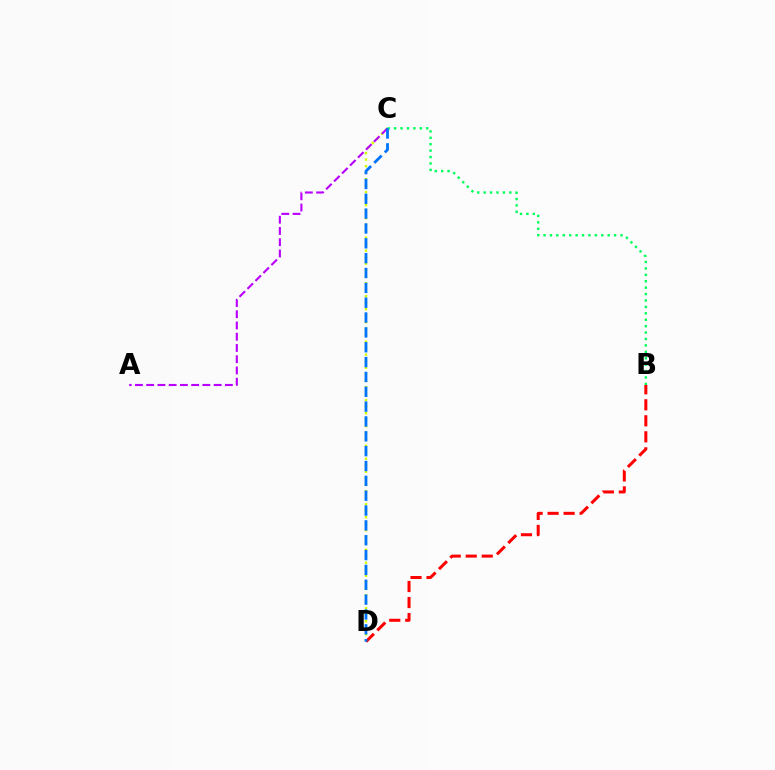{('C', 'D'): [{'color': '#d1ff00', 'line_style': 'dotted', 'thickness': 1.77}, {'color': '#0074ff', 'line_style': 'dashed', 'thickness': 2.02}], ('B', 'C'): [{'color': '#00ff5c', 'line_style': 'dotted', 'thickness': 1.74}], ('A', 'C'): [{'color': '#b900ff', 'line_style': 'dashed', 'thickness': 1.53}], ('B', 'D'): [{'color': '#ff0000', 'line_style': 'dashed', 'thickness': 2.18}]}